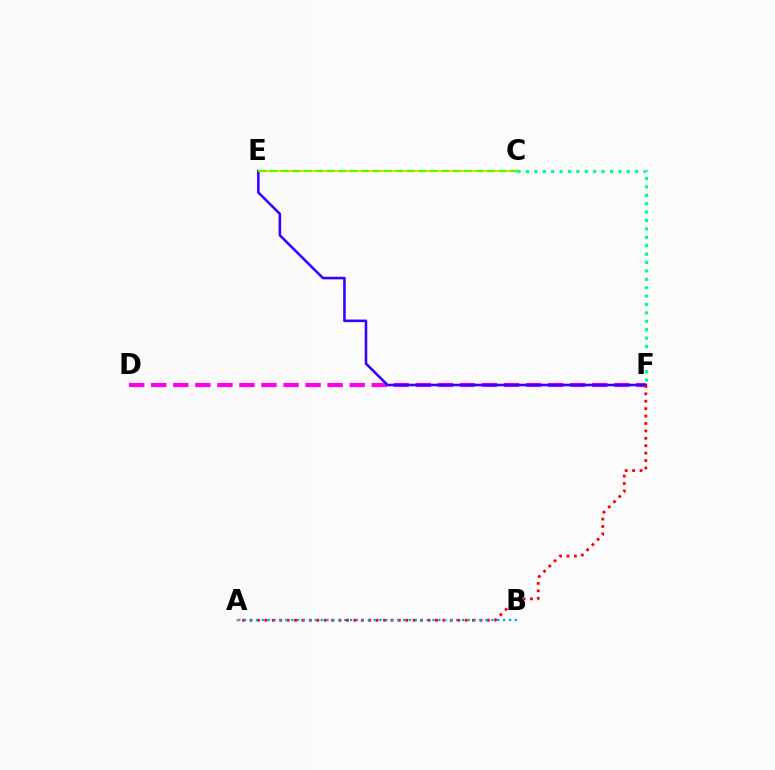{('C', 'E'): [{'color': '#ffd500', 'line_style': 'solid', 'thickness': 1.55}, {'color': '#4fff00', 'line_style': 'dashed', 'thickness': 1.56}], ('D', 'F'): [{'color': '#ff00ed', 'line_style': 'dashed', 'thickness': 3.0}], ('E', 'F'): [{'color': '#3700ff', 'line_style': 'solid', 'thickness': 1.86}], ('A', 'F'): [{'color': '#ff0000', 'line_style': 'dotted', 'thickness': 2.01}], ('C', 'F'): [{'color': '#00ff86', 'line_style': 'dotted', 'thickness': 2.28}], ('A', 'B'): [{'color': '#009eff', 'line_style': 'dotted', 'thickness': 1.6}]}